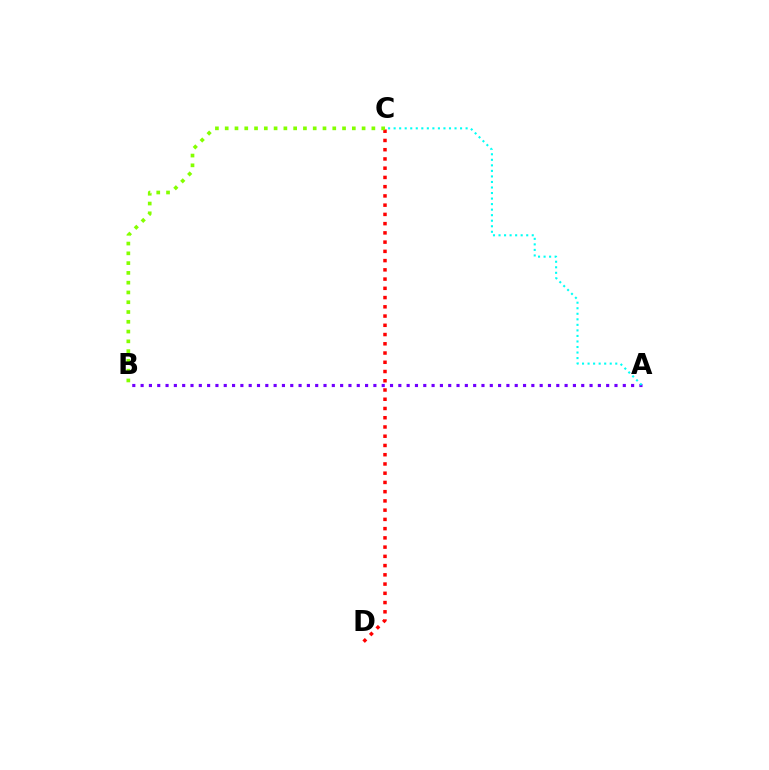{('A', 'B'): [{'color': '#7200ff', 'line_style': 'dotted', 'thickness': 2.26}], ('C', 'D'): [{'color': '#ff0000', 'line_style': 'dotted', 'thickness': 2.51}], ('B', 'C'): [{'color': '#84ff00', 'line_style': 'dotted', 'thickness': 2.66}], ('A', 'C'): [{'color': '#00fff6', 'line_style': 'dotted', 'thickness': 1.5}]}